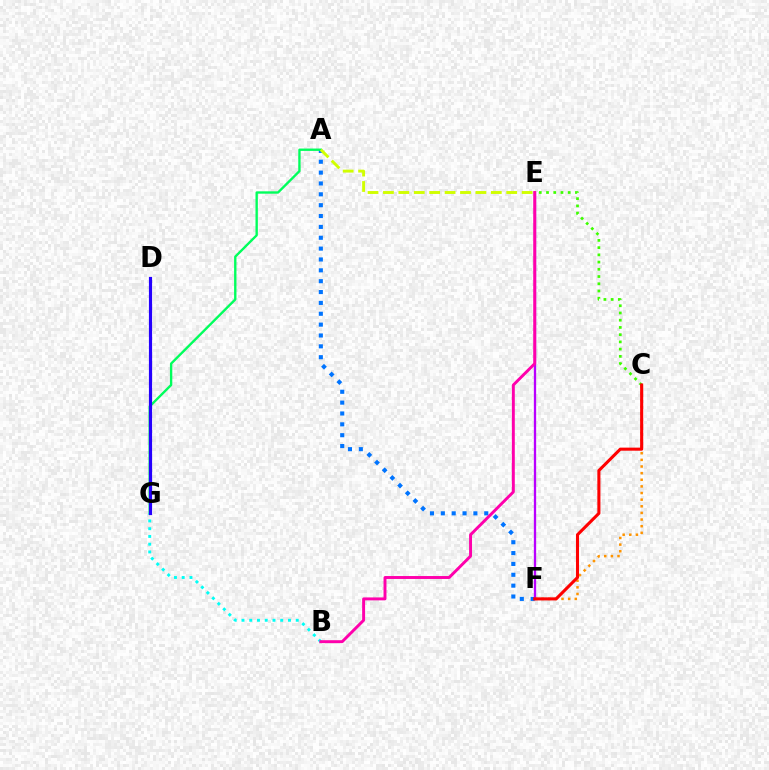{('A', 'F'): [{'color': '#0074ff', 'line_style': 'dotted', 'thickness': 2.95}], ('A', 'G'): [{'color': '#00ff5c', 'line_style': 'solid', 'thickness': 1.7}], ('E', 'F'): [{'color': '#b900ff', 'line_style': 'solid', 'thickness': 1.66}], ('C', 'F'): [{'color': '#ff9400', 'line_style': 'dotted', 'thickness': 1.8}, {'color': '#ff0000', 'line_style': 'solid', 'thickness': 2.21}], ('C', 'E'): [{'color': '#3dff00', 'line_style': 'dotted', 'thickness': 1.96}], ('A', 'E'): [{'color': '#d1ff00', 'line_style': 'dashed', 'thickness': 2.09}], ('B', 'G'): [{'color': '#00fff6', 'line_style': 'dotted', 'thickness': 2.11}], ('D', 'G'): [{'color': '#2500ff', 'line_style': 'solid', 'thickness': 2.28}], ('B', 'E'): [{'color': '#ff00ac', 'line_style': 'solid', 'thickness': 2.11}]}